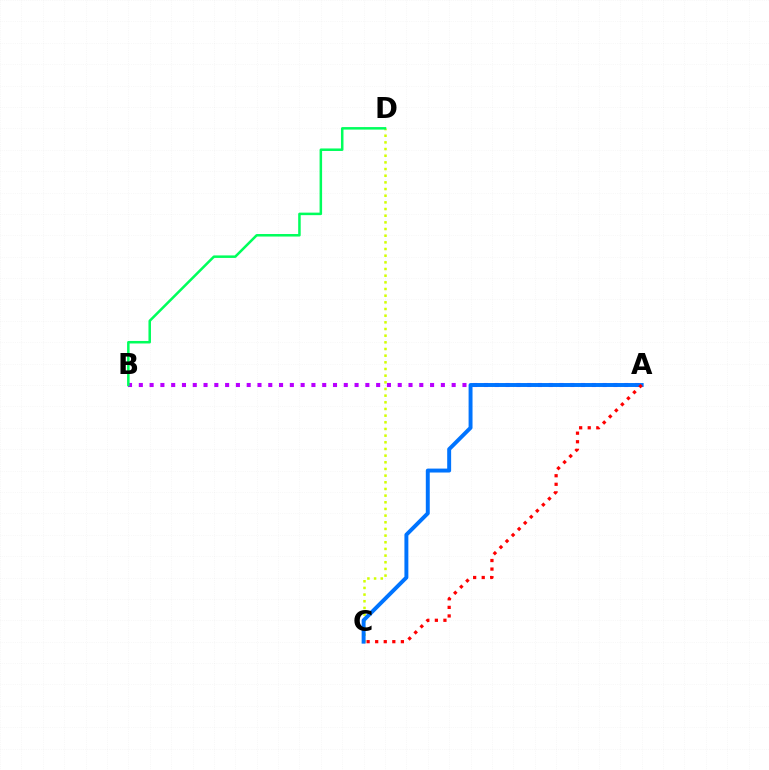{('A', 'B'): [{'color': '#b900ff', 'line_style': 'dotted', 'thickness': 2.93}], ('C', 'D'): [{'color': '#d1ff00', 'line_style': 'dotted', 'thickness': 1.81}], ('A', 'C'): [{'color': '#0074ff', 'line_style': 'solid', 'thickness': 2.83}, {'color': '#ff0000', 'line_style': 'dotted', 'thickness': 2.33}], ('B', 'D'): [{'color': '#00ff5c', 'line_style': 'solid', 'thickness': 1.81}]}